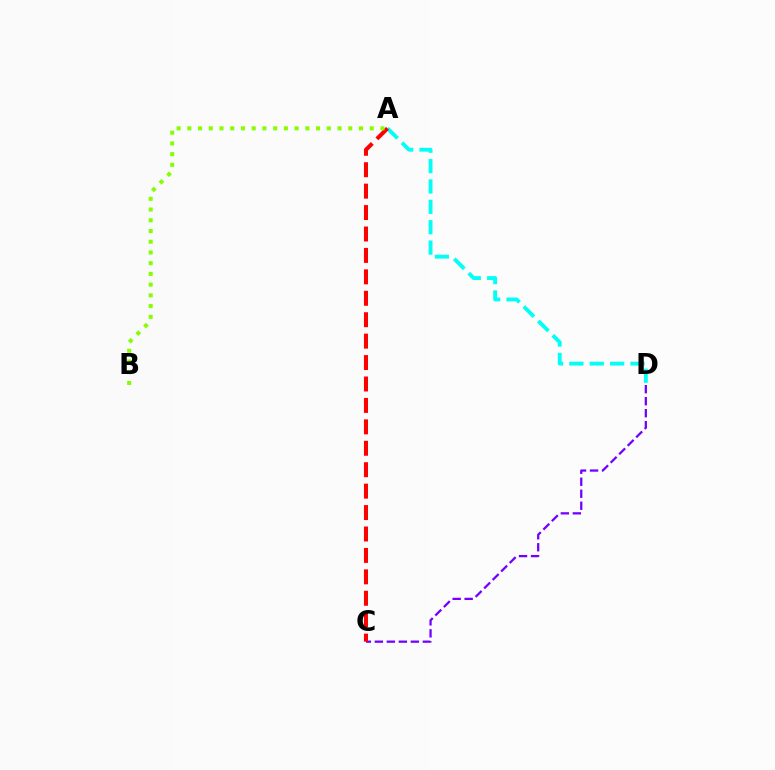{('C', 'D'): [{'color': '#7200ff', 'line_style': 'dashed', 'thickness': 1.63}], ('A', 'D'): [{'color': '#00fff6', 'line_style': 'dashed', 'thickness': 2.77}], ('A', 'C'): [{'color': '#ff0000', 'line_style': 'dashed', 'thickness': 2.91}], ('A', 'B'): [{'color': '#84ff00', 'line_style': 'dotted', 'thickness': 2.91}]}